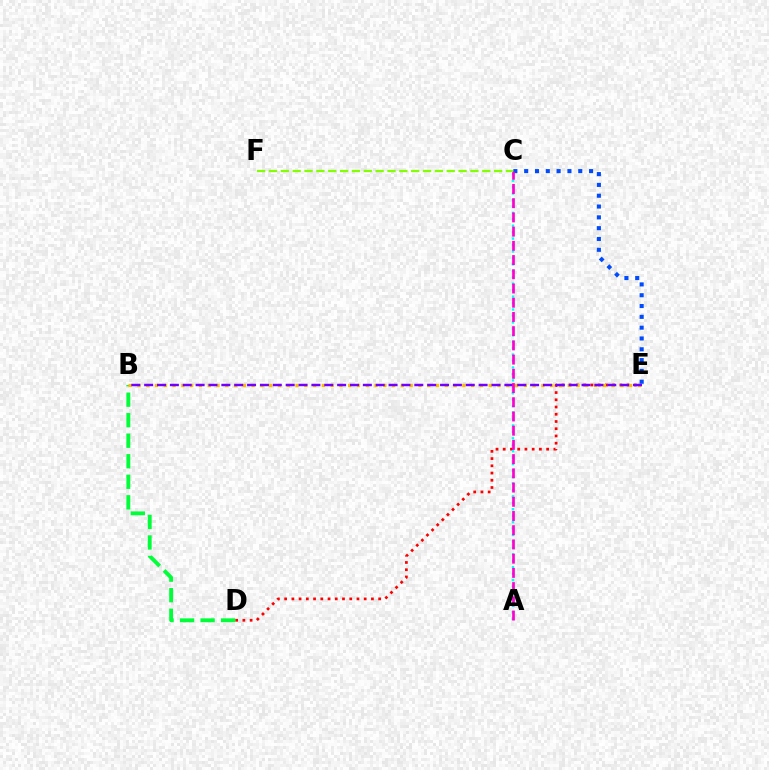{('D', 'E'): [{'color': '#ff0000', 'line_style': 'dotted', 'thickness': 1.96}], ('B', 'D'): [{'color': '#00ff39', 'line_style': 'dashed', 'thickness': 2.79}], ('B', 'E'): [{'color': '#ffbd00', 'line_style': 'dotted', 'thickness': 2.39}, {'color': '#7200ff', 'line_style': 'dashed', 'thickness': 1.75}], ('A', 'C'): [{'color': '#00fff6', 'line_style': 'dotted', 'thickness': 1.75}, {'color': '#ff00cf', 'line_style': 'dashed', 'thickness': 1.93}], ('C', 'E'): [{'color': '#004bff', 'line_style': 'dotted', 'thickness': 2.94}], ('C', 'F'): [{'color': '#84ff00', 'line_style': 'dashed', 'thickness': 1.61}]}